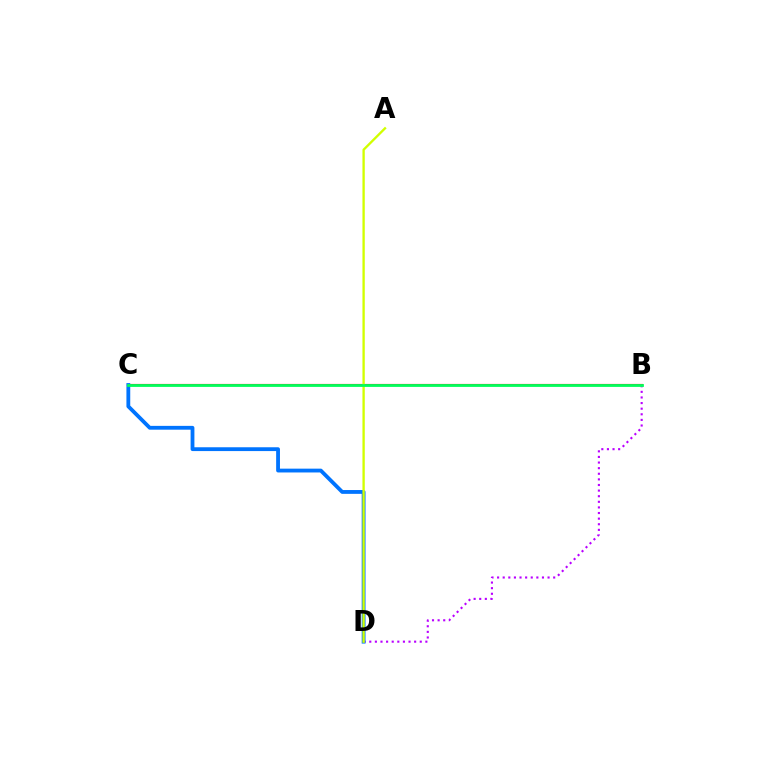{('B', 'D'): [{'color': '#b900ff', 'line_style': 'dotted', 'thickness': 1.52}], ('B', 'C'): [{'color': '#ff0000', 'line_style': 'solid', 'thickness': 1.55}, {'color': '#00ff5c', 'line_style': 'solid', 'thickness': 2.01}], ('C', 'D'): [{'color': '#0074ff', 'line_style': 'solid', 'thickness': 2.75}], ('A', 'D'): [{'color': '#d1ff00', 'line_style': 'solid', 'thickness': 1.68}]}